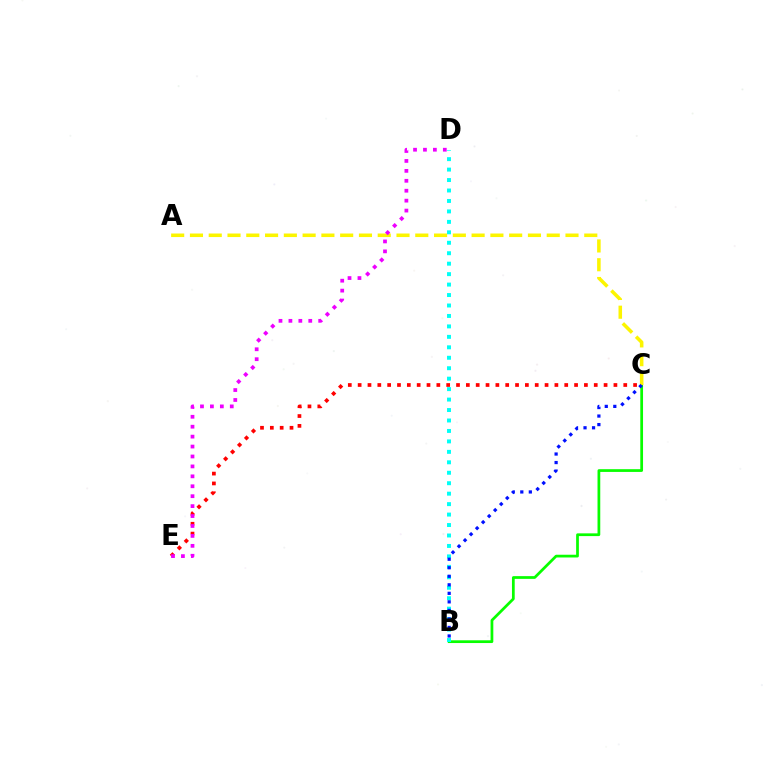{('B', 'C'): [{'color': '#08ff00', 'line_style': 'solid', 'thickness': 1.97}, {'color': '#0010ff', 'line_style': 'dotted', 'thickness': 2.32}], ('C', 'E'): [{'color': '#ff0000', 'line_style': 'dotted', 'thickness': 2.67}], ('A', 'C'): [{'color': '#fcf500', 'line_style': 'dashed', 'thickness': 2.55}], ('B', 'D'): [{'color': '#00fff6', 'line_style': 'dotted', 'thickness': 2.84}], ('D', 'E'): [{'color': '#ee00ff', 'line_style': 'dotted', 'thickness': 2.7}]}